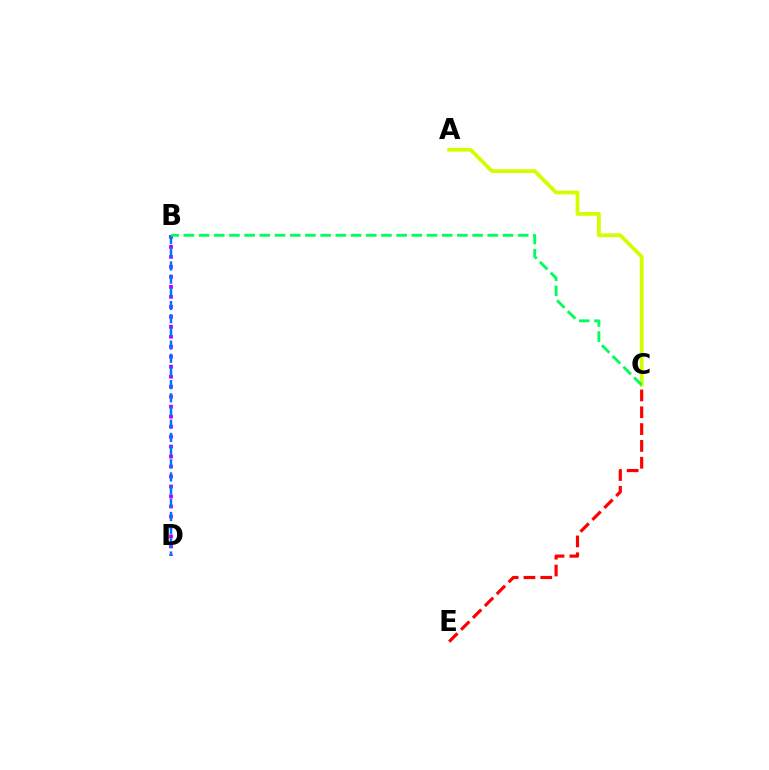{('B', 'D'): [{'color': '#b900ff', 'line_style': 'dotted', 'thickness': 2.71}, {'color': '#0074ff', 'line_style': 'dashed', 'thickness': 1.79}], ('C', 'E'): [{'color': '#ff0000', 'line_style': 'dashed', 'thickness': 2.29}], ('A', 'C'): [{'color': '#d1ff00', 'line_style': 'solid', 'thickness': 2.72}], ('B', 'C'): [{'color': '#00ff5c', 'line_style': 'dashed', 'thickness': 2.06}]}